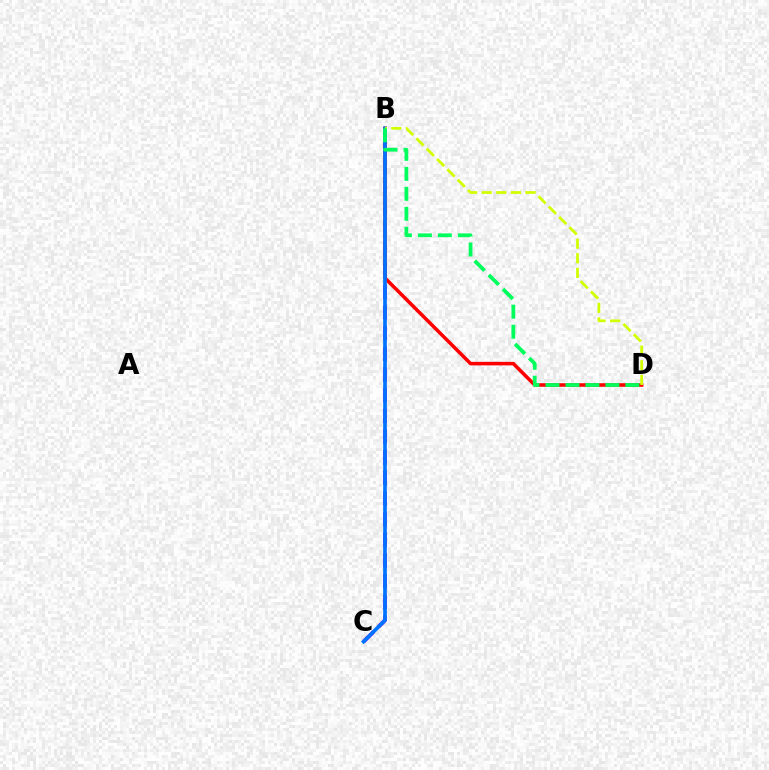{('B', 'C'): [{'color': '#b900ff', 'line_style': 'dashed', 'thickness': 2.81}, {'color': '#0074ff', 'line_style': 'solid', 'thickness': 2.64}], ('B', 'D'): [{'color': '#ff0000', 'line_style': 'solid', 'thickness': 2.56}, {'color': '#d1ff00', 'line_style': 'dashed', 'thickness': 1.99}, {'color': '#00ff5c', 'line_style': 'dashed', 'thickness': 2.71}]}